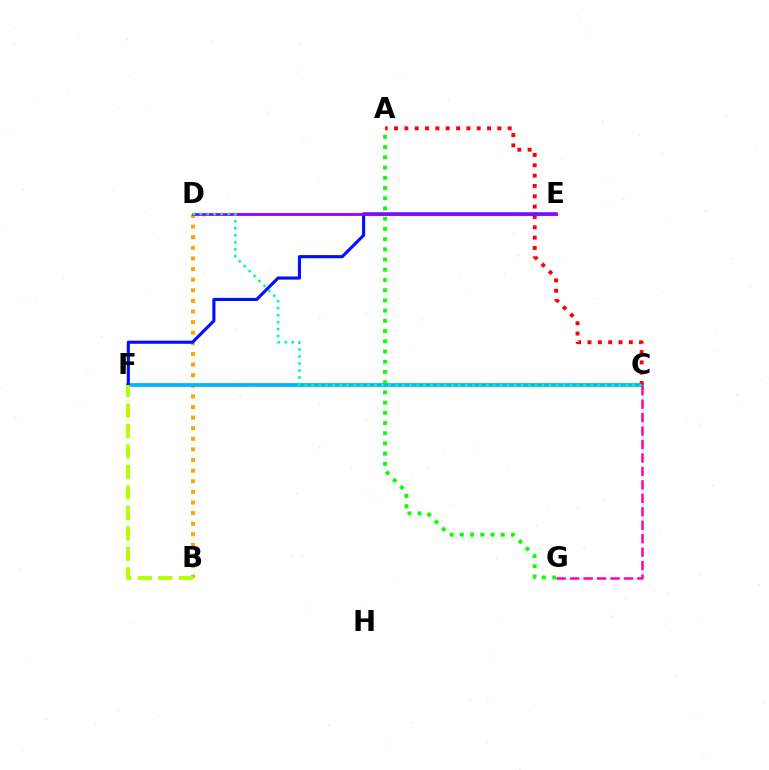{('B', 'D'): [{'color': '#ffa500', 'line_style': 'dotted', 'thickness': 2.88}], ('C', 'F'): [{'color': '#00b5ff', 'line_style': 'solid', 'thickness': 2.7}], ('E', 'F'): [{'color': '#0010ff', 'line_style': 'solid', 'thickness': 2.25}], ('A', 'C'): [{'color': '#ff0000', 'line_style': 'dotted', 'thickness': 2.81}], ('D', 'E'): [{'color': '#9b00ff', 'line_style': 'solid', 'thickness': 2.04}], ('C', 'D'): [{'color': '#00ff9d', 'line_style': 'dotted', 'thickness': 1.9}], ('A', 'G'): [{'color': '#08ff00', 'line_style': 'dotted', 'thickness': 2.78}], ('B', 'F'): [{'color': '#b3ff00', 'line_style': 'dashed', 'thickness': 2.78}], ('C', 'G'): [{'color': '#ff00bd', 'line_style': 'dashed', 'thickness': 1.83}]}